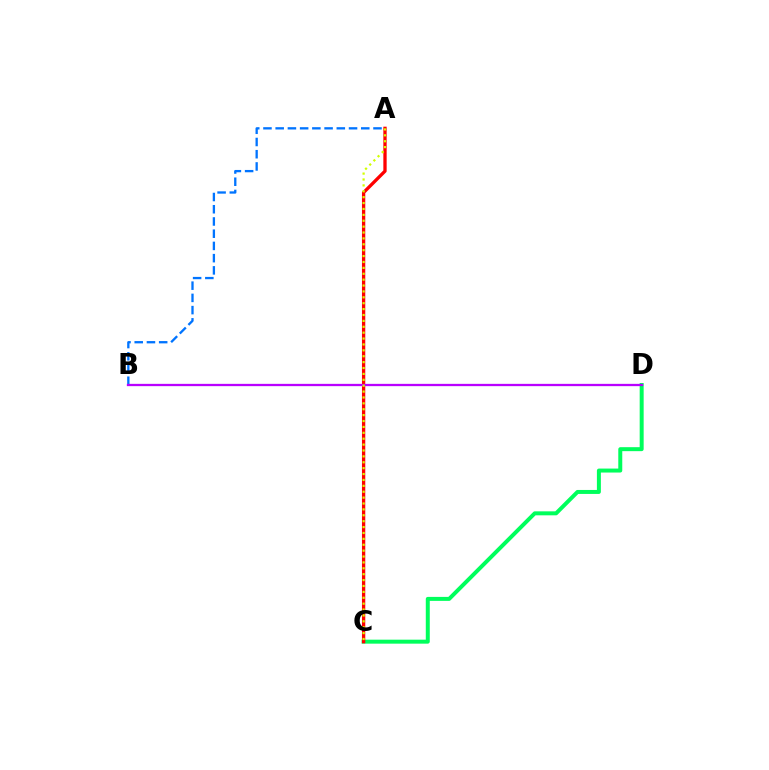{('C', 'D'): [{'color': '#00ff5c', 'line_style': 'solid', 'thickness': 2.86}], ('A', 'B'): [{'color': '#0074ff', 'line_style': 'dashed', 'thickness': 1.66}], ('A', 'C'): [{'color': '#ff0000', 'line_style': 'solid', 'thickness': 2.38}, {'color': '#d1ff00', 'line_style': 'dotted', 'thickness': 1.6}], ('B', 'D'): [{'color': '#b900ff', 'line_style': 'solid', 'thickness': 1.65}]}